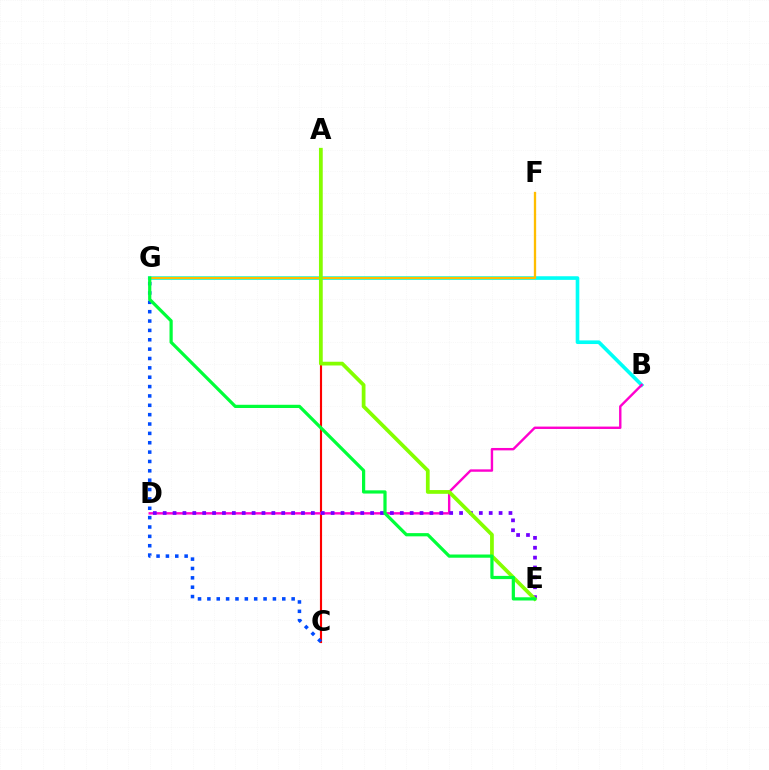{('A', 'C'): [{'color': '#ff0000', 'line_style': 'solid', 'thickness': 1.54}], ('B', 'G'): [{'color': '#00fff6', 'line_style': 'solid', 'thickness': 2.61}], ('F', 'G'): [{'color': '#ffbd00', 'line_style': 'solid', 'thickness': 1.67}], ('B', 'D'): [{'color': '#ff00cf', 'line_style': 'solid', 'thickness': 1.73}], ('D', 'E'): [{'color': '#7200ff', 'line_style': 'dotted', 'thickness': 2.68}], ('C', 'G'): [{'color': '#004bff', 'line_style': 'dotted', 'thickness': 2.54}], ('A', 'E'): [{'color': '#84ff00', 'line_style': 'solid', 'thickness': 2.7}], ('E', 'G'): [{'color': '#00ff39', 'line_style': 'solid', 'thickness': 2.32}]}